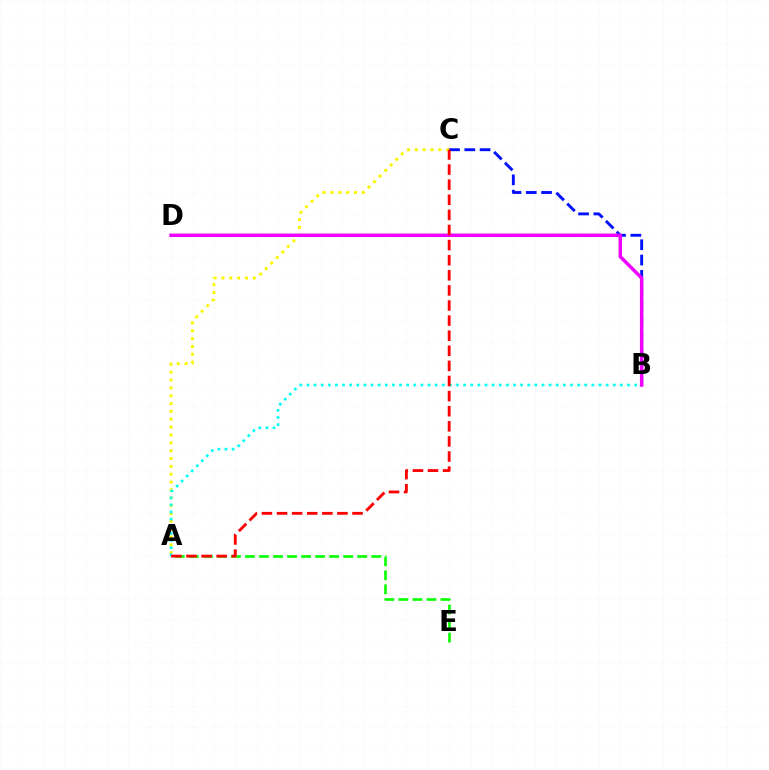{('A', 'E'): [{'color': '#08ff00', 'line_style': 'dashed', 'thickness': 1.91}], ('A', 'C'): [{'color': '#fcf500', 'line_style': 'dotted', 'thickness': 2.13}, {'color': '#ff0000', 'line_style': 'dashed', 'thickness': 2.05}], ('A', 'B'): [{'color': '#00fff6', 'line_style': 'dotted', 'thickness': 1.94}], ('B', 'C'): [{'color': '#0010ff', 'line_style': 'dashed', 'thickness': 2.08}], ('B', 'D'): [{'color': '#ee00ff', 'line_style': 'solid', 'thickness': 2.51}]}